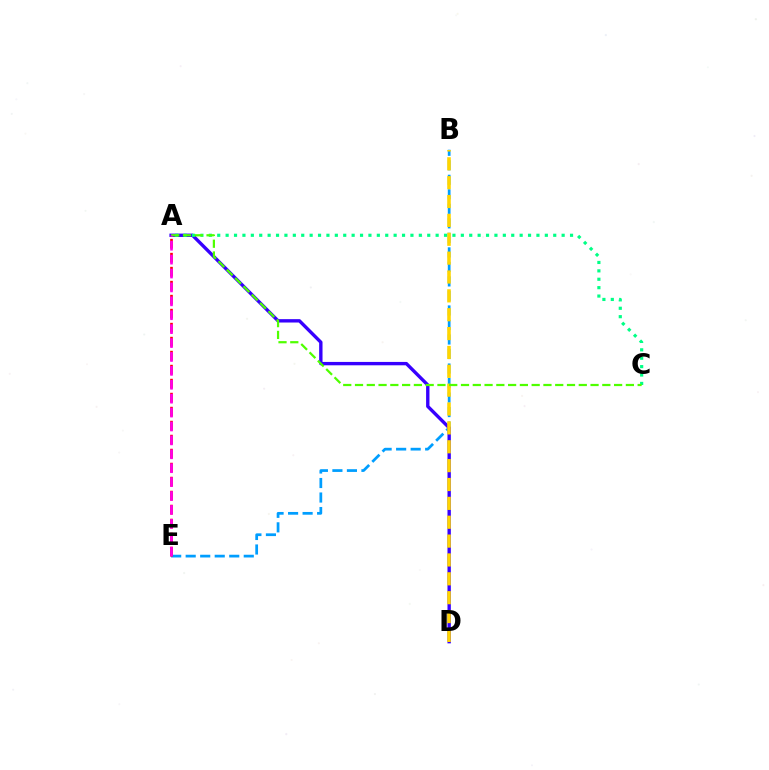{('B', 'E'): [{'color': '#009eff', 'line_style': 'dashed', 'thickness': 1.97}], ('A', 'D'): [{'color': '#3700ff', 'line_style': 'solid', 'thickness': 2.43}], ('B', 'D'): [{'color': '#ffd500', 'line_style': 'dashed', 'thickness': 2.56}], ('A', 'E'): [{'color': '#ff0000', 'line_style': 'dashed', 'thickness': 1.9}, {'color': '#ff00ed', 'line_style': 'dashed', 'thickness': 1.89}], ('A', 'C'): [{'color': '#00ff86', 'line_style': 'dotted', 'thickness': 2.28}, {'color': '#4fff00', 'line_style': 'dashed', 'thickness': 1.6}]}